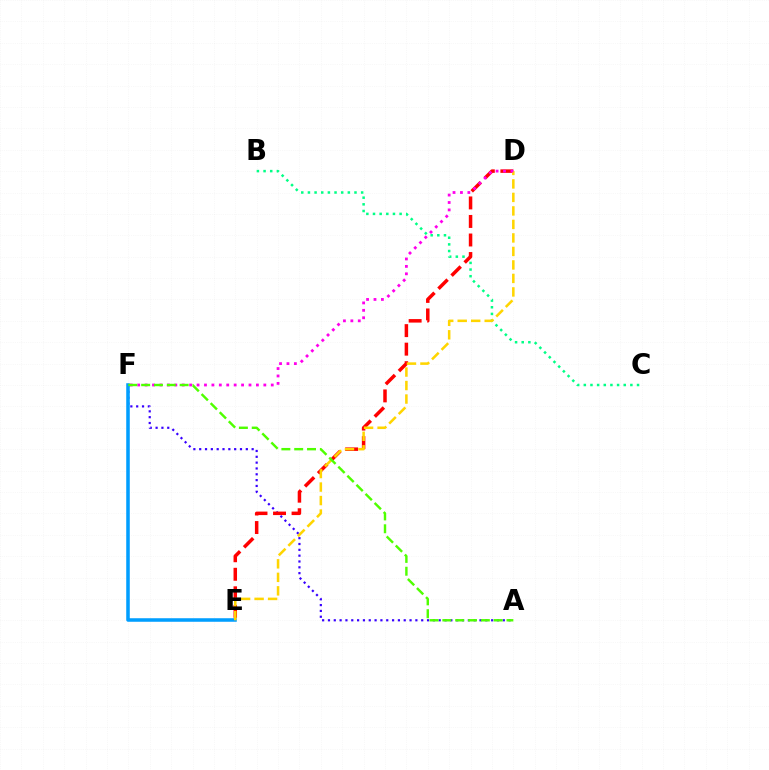{('A', 'F'): [{'color': '#3700ff', 'line_style': 'dotted', 'thickness': 1.58}, {'color': '#4fff00', 'line_style': 'dashed', 'thickness': 1.74}], ('E', 'F'): [{'color': '#009eff', 'line_style': 'solid', 'thickness': 2.55}], ('B', 'C'): [{'color': '#00ff86', 'line_style': 'dotted', 'thickness': 1.81}], ('D', 'E'): [{'color': '#ff0000', 'line_style': 'dashed', 'thickness': 2.52}, {'color': '#ffd500', 'line_style': 'dashed', 'thickness': 1.83}], ('D', 'F'): [{'color': '#ff00ed', 'line_style': 'dotted', 'thickness': 2.02}]}